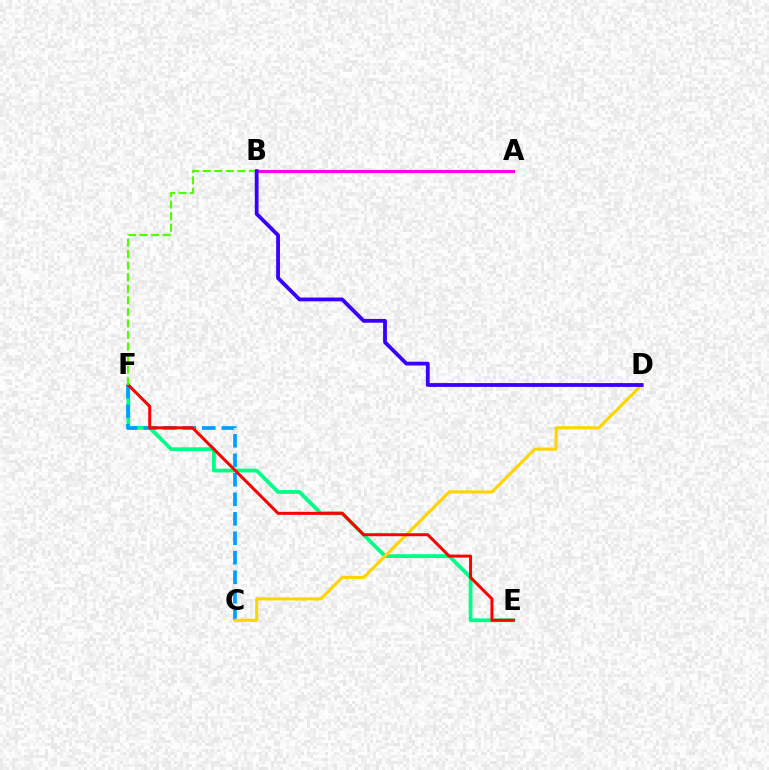{('E', 'F'): [{'color': '#00ff86', 'line_style': 'solid', 'thickness': 2.71}, {'color': '#ff0000', 'line_style': 'solid', 'thickness': 2.16}], ('C', 'F'): [{'color': '#009eff', 'line_style': 'dashed', 'thickness': 2.65}], ('C', 'D'): [{'color': '#ffd500', 'line_style': 'solid', 'thickness': 2.25}], ('A', 'B'): [{'color': '#ff00ed', 'line_style': 'solid', 'thickness': 2.26}], ('B', 'F'): [{'color': '#4fff00', 'line_style': 'dashed', 'thickness': 1.57}], ('B', 'D'): [{'color': '#3700ff', 'line_style': 'solid', 'thickness': 2.73}]}